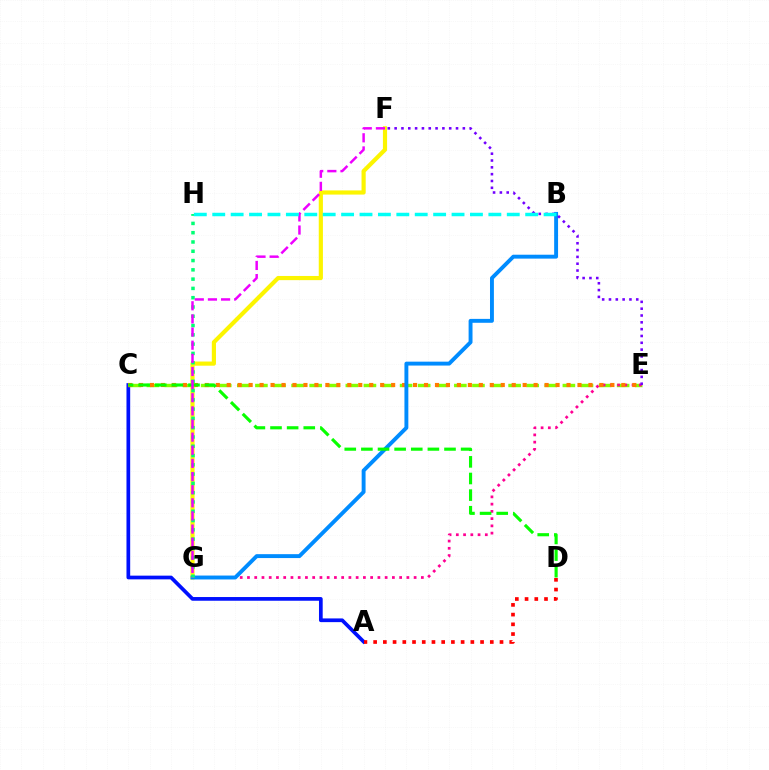{('A', 'C'): [{'color': '#0010ff', 'line_style': 'solid', 'thickness': 2.67}], ('C', 'E'): [{'color': '#84ff00', 'line_style': 'dashed', 'thickness': 2.46}, {'color': '#ff7c00', 'line_style': 'dotted', 'thickness': 2.98}], ('E', 'G'): [{'color': '#ff0094', 'line_style': 'dotted', 'thickness': 1.97}], ('F', 'G'): [{'color': '#fcf500', 'line_style': 'solid', 'thickness': 3.0}, {'color': '#ee00ff', 'line_style': 'dashed', 'thickness': 1.78}], ('B', 'G'): [{'color': '#008cff', 'line_style': 'solid', 'thickness': 2.81}], ('C', 'D'): [{'color': '#08ff00', 'line_style': 'dashed', 'thickness': 2.26}], ('G', 'H'): [{'color': '#00ff74', 'line_style': 'dotted', 'thickness': 2.52}], ('A', 'D'): [{'color': '#ff0000', 'line_style': 'dotted', 'thickness': 2.64}], ('E', 'F'): [{'color': '#7200ff', 'line_style': 'dotted', 'thickness': 1.85}], ('B', 'H'): [{'color': '#00fff6', 'line_style': 'dashed', 'thickness': 2.5}]}